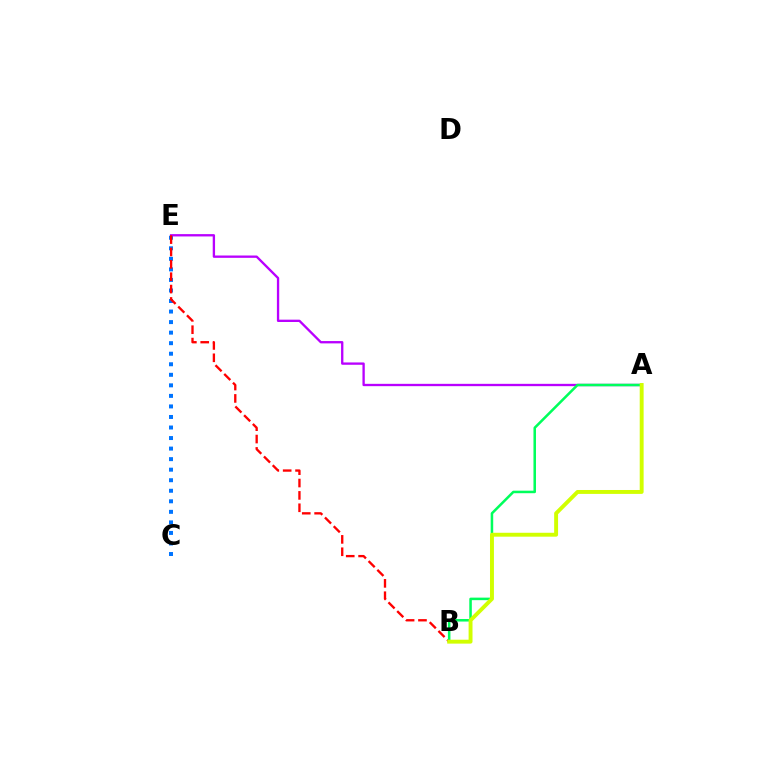{('C', 'E'): [{'color': '#0074ff', 'line_style': 'dotted', 'thickness': 2.86}], ('A', 'E'): [{'color': '#b900ff', 'line_style': 'solid', 'thickness': 1.68}], ('B', 'E'): [{'color': '#ff0000', 'line_style': 'dashed', 'thickness': 1.68}], ('A', 'B'): [{'color': '#00ff5c', 'line_style': 'solid', 'thickness': 1.82}, {'color': '#d1ff00', 'line_style': 'solid', 'thickness': 2.81}]}